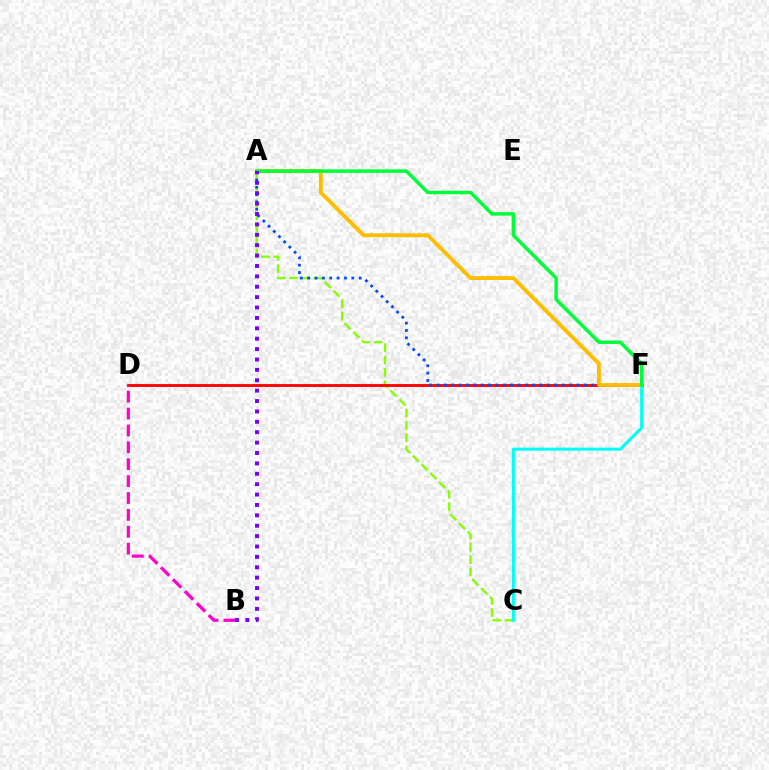{('A', 'C'): [{'color': '#84ff00', 'line_style': 'dashed', 'thickness': 1.68}], ('C', 'F'): [{'color': '#00fff6', 'line_style': 'solid', 'thickness': 2.18}], ('D', 'F'): [{'color': '#ff0000', 'line_style': 'solid', 'thickness': 2.03}], ('B', 'D'): [{'color': '#ff00cf', 'line_style': 'dashed', 'thickness': 2.29}], ('A', 'F'): [{'color': '#004bff', 'line_style': 'dotted', 'thickness': 2.0}, {'color': '#ffbd00', 'line_style': 'solid', 'thickness': 2.78}, {'color': '#00ff39', 'line_style': 'solid', 'thickness': 2.49}], ('A', 'B'): [{'color': '#7200ff', 'line_style': 'dotted', 'thickness': 2.82}]}